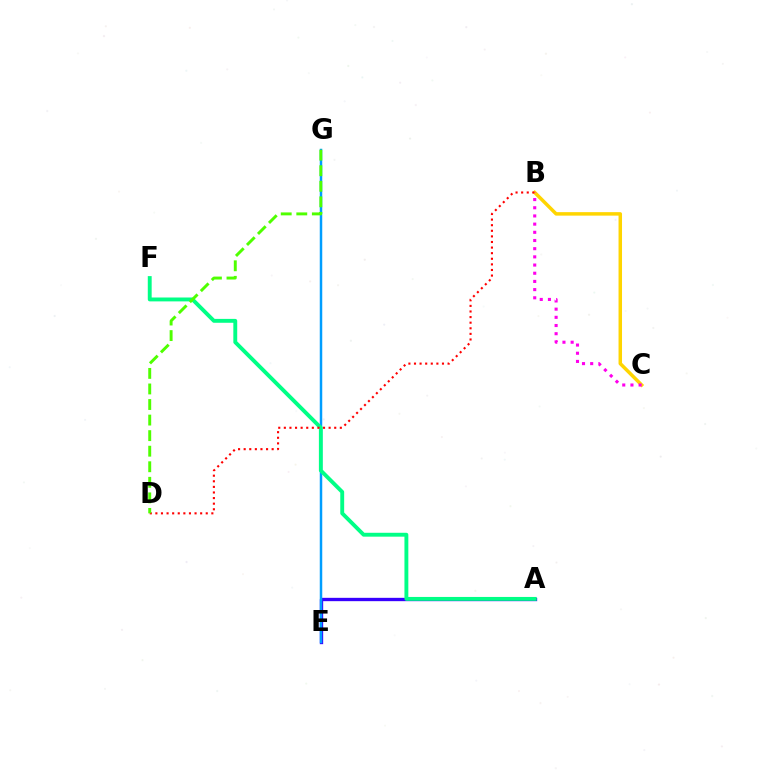{('B', 'C'): [{'color': '#ffd500', 'line_style': 'solid', 'thickness': 2.51}, {'color': '#ff00ed', 'line_style': 'dotted', 'thickness': 2.22}], ('A', 'E'): [{'color': '#3700ff', 'line_style': 'solid', 'thickness': 2.4}], ('E', 'G'): [{'color': '#009eff', 'line_style': 'solid', 'thickness': 1.8}], ('A', 'F'): [{'color': '#00ff86', 'line_style': 'solid', 'thickness': 2.8}], ('B', 'D'): [{'color': '#ff0000', 'line_style': 'dotted', 'thickness': 1.52}], ('D', 'G'): [{'color': '#4fff00', 'line_style': 'dashed', 'thickness': 2.11}]}